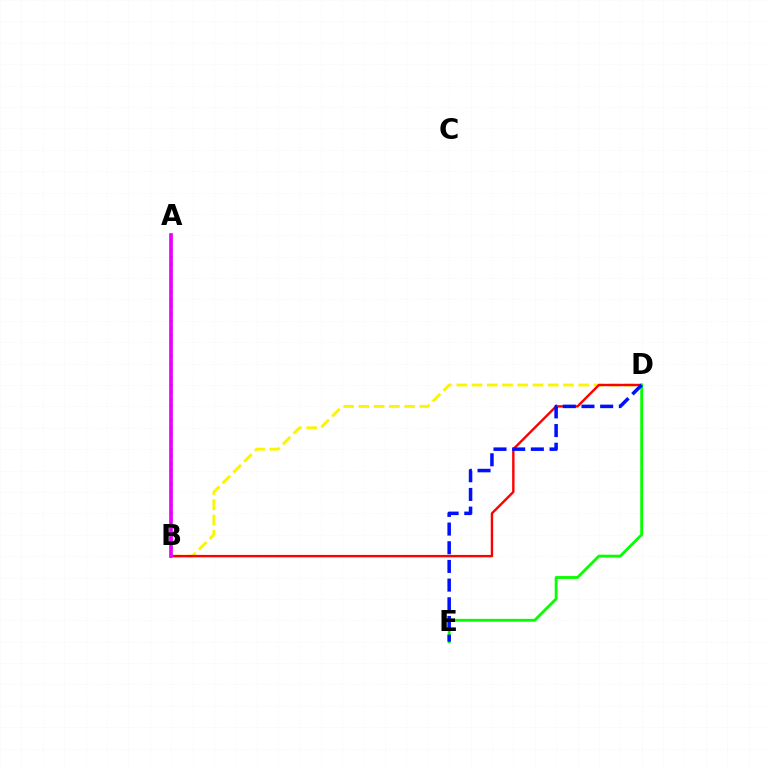{('B', 'D'): [{'color': '#fcf500', 'line_style': 'dashed', 'thickness': 2.07}, {'color': '#ff0000', 'line_style': 'solid', 'thickness': 1.73}], ('A', 'B'): [{'color': '#00fff6', 'line_style': 'dotted', 'thickness': 1.93}, {'color': '#ee00ff', 'line_style': 'solid', 'thickness': 2.67}], ('D', 'E'): [{'color': '#08ff00', 'line_style': 'solid', 'thickness': 2.05}, {'color': '#0010ff', 'line_style': 'dashed', 'thickness': 2.54}]}